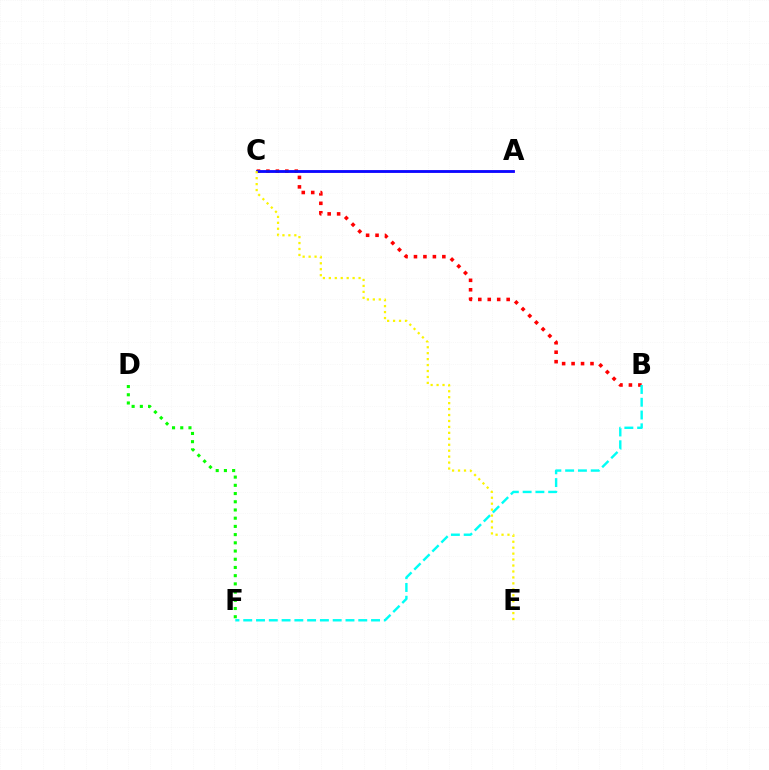{('A', 'C'): [{'color': '#ee00ff', 'line_style': 'solid', 'thickness': 1.92}, {'color': '#0010ff', 'line_style': 'solid', 'thickness': 1.92}], ('B', 'C'): [{'color': '#ff0000', 'line_style': 'dotted', 'thickness': 2.57}], ('D', 'F'): [{'color': '#08ff00', 'line_style': 'dotted', 'thickness': 2.23}], ('B', 'F'): [{'color': '#00fff6', 'line_style': 'dashed', 'thickness': 1.74}], ('C', 'E'): [{'color': '#fcf500', 'line_style': 'dotted', 'thickness': 1.62}]}